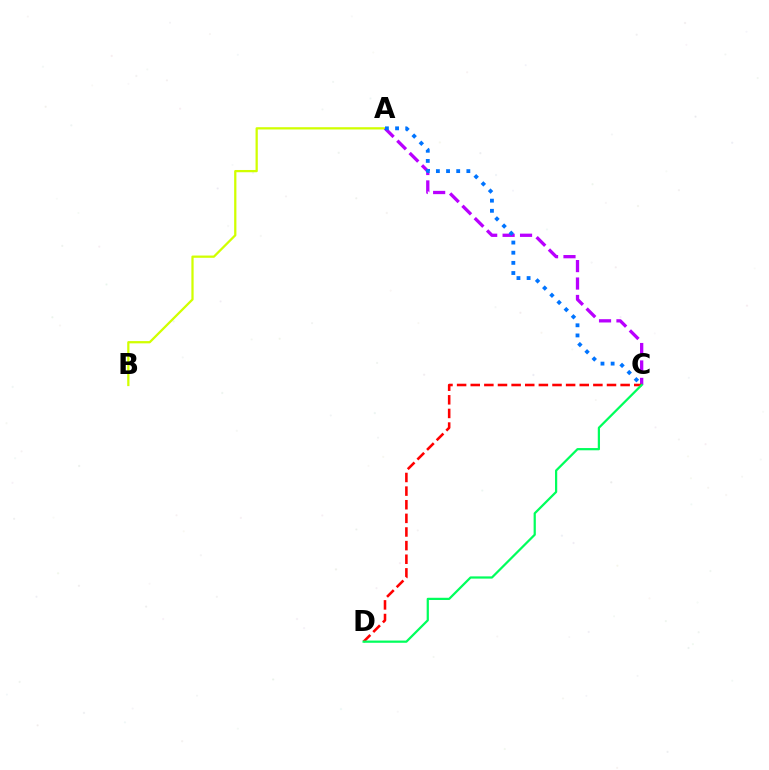{('A', 'B'): [{'color': '#d1ff00', 'line_style': 'solid', 'thickness': 1.63}], ('A', 'C'): [{'color': '#b900ff', 'line_style': 'dashed', 'thickness': 2.37}, {'color': '#0074ff', 'line_style': 'dotted', 'thickness': 2.76}], ('C', 'D'): [{'color': '#ff0000', 'line_style': 'dashed', 'thickness': 1.85}, {'color': '#00ff5c', 'line_style': 'solid', 'thickness': 1.6}]}